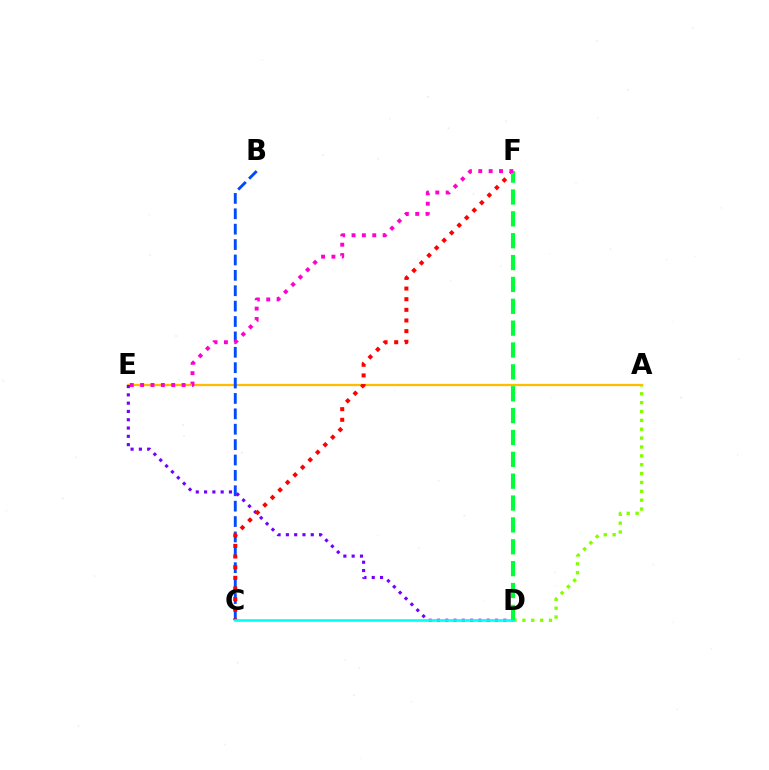{('A', 'E'): [{'color': '#ffbd00', 'line_style': 'solid', 'thickness': 1.64}], ('B', 'C'): [{'color': '#004bff', 'line_style': 'dashed', 'thickness': 2.09}], ('D', 'E'): [{'color': '#7200ff', 'line_style': 'dotted', 'thickness': 2.25}], ('A', 'D'): [{'color': '#84ff00', 'line_style': 'dotted', 'thickness': 2.41}], ('C', 'F'): [{'color': '#ff0000', 'line_style': 'dotted', 'thickness': 2.89}], ('C', 'D'): [{'color': '#00fff6', 'line_style': 'solid', 'thickness': 1.88}], ('D', 'F'): [{'color': '#00ff39', 'line_style': 'dashed', 'thickness': 2.97}], ('E', 'F'): [{'color': '#ff00cf', 'line_style': 'dotted', 'thickness': 2.82}]}